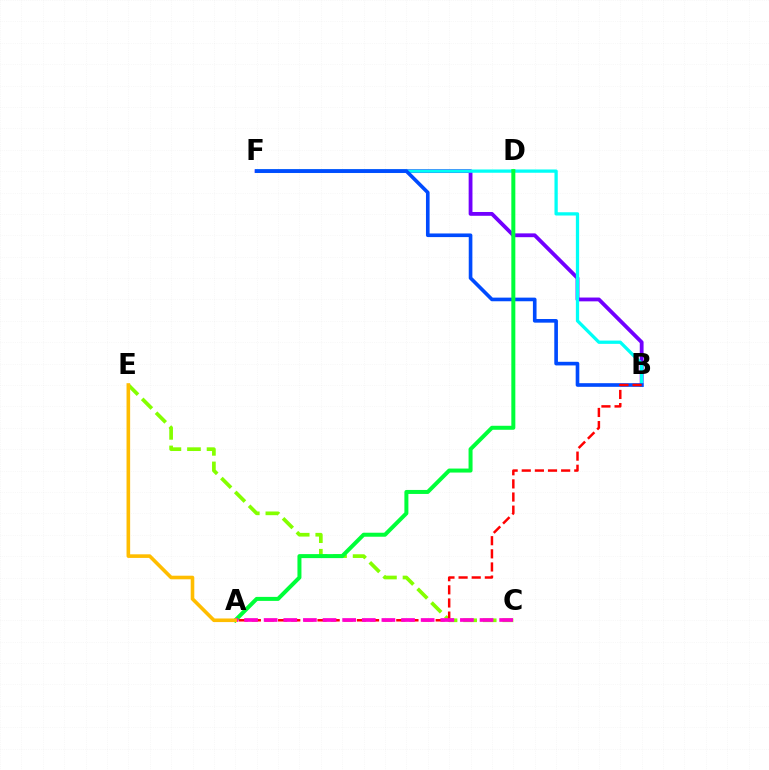{('B', 'F'): [{'color': '#7200ff', 'line_style': 'solid', 'thickness': 2.74}, {'color': '#00fff6', 'line_style': 'solid', 'thickness': 2.36}, {'color': '#004bff', 'line_style': 'solid', 'thickness': 2.62}], ('C', 'E'): [{'color': '#84ff00', 'line_style': 'dashed', 'thickness': 2.66}], ('A', 'B'): [{'color': '#ff0000', 'line_style': 'dashed', 'thickness': 1.78}], ('A', 'D'): [{'color': '#00ff39', 'line_style': 'solid', 'thickness': 2.88}], ('A', 'C'): [{'color': '#ff00cf', 'line_style': 'dashed', 'thickness': 2.67}], ('A', 'E'): [{'color': '#ffbd00', 'line_style': 'solid', 'thickness': 2.59}]}